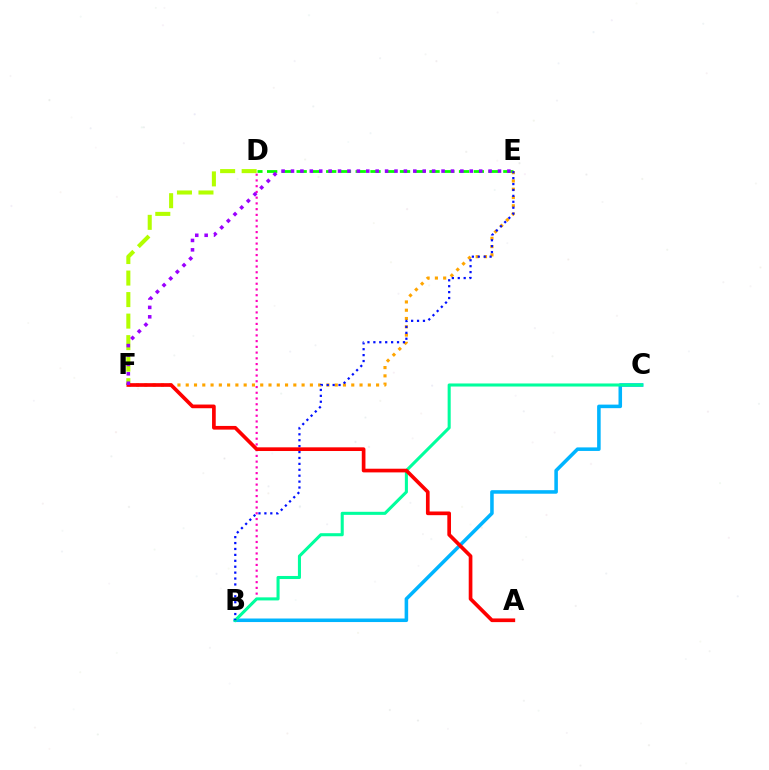{('D', 'E'): [{'color': '#08ff00', 'line_style': 'dashed', 'thickness': 2.01}], ('B', 'C'): [{'color': '#00b5ff', 'line_style': 'solid', 'thickness': 2.55}, {'color': '#00ff9d', 'line_style': 'solid', 'thickness': 2.2}], ('E', 'F'): [{'color': '#ffa500', 'line_style': 'dotted', 'thickness': 2.25}, {'color': '#9b00ff', 'line_style': 'dotted', 'thickness': 2.56}], ('B', 'D'): [{'color': '#ff00bd', 'line_style': 'dotted', 'thickness': 1.56}], ('B', 'E'): [{'color': '#0010ff', 'line_style': 'dotted', 'thickness': 1.61}], ('D', 'F'): [{'color': '#b3ff00', 'line_style': 'dashed', 'thickness': 2.92}], ('A', 'F'): [{'color': '#ff0000', 'line_style': 'solid', 'thickness': 2.65}]}